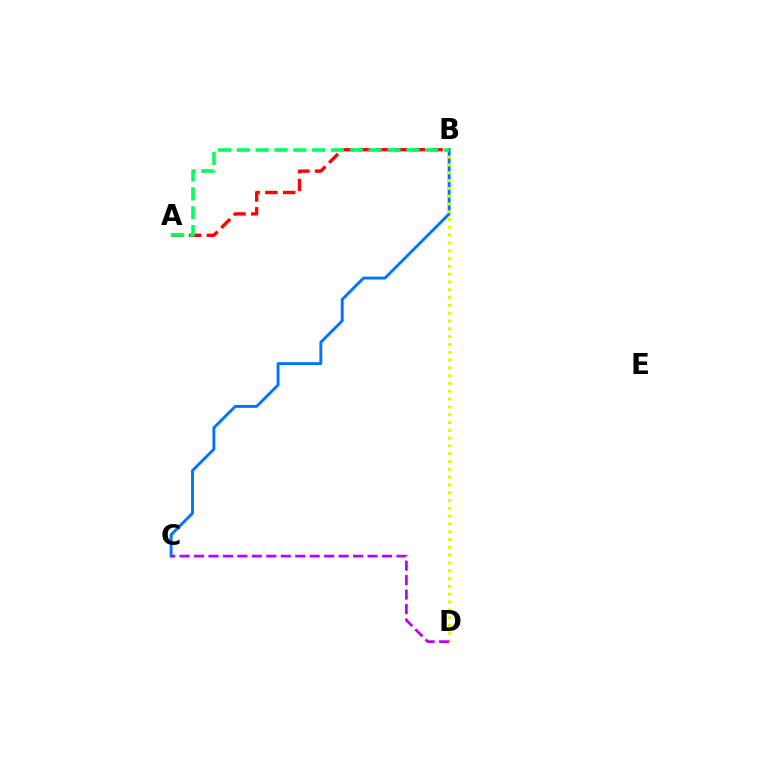{('B', 'C'): [{'color': '#0074ff', 'line_style': 'solid', 'thickness': 2.08}], ('A', 'B'): [{'color': '#ff0000', 'line_style': 'dashed', 'thickness': 2.41}, {'color': '#00ff5c', 'line_style': 'dashed', 'thickness': 2.56}], ('B', 'D'): [{'color': '#d1ff00', 'line_style': 'dotted', 'thickness': 2.12}], ('C', 'D'): [{'color': '#b900ff', 'line_style': 'dashed', 'thickness': 1.96}]}